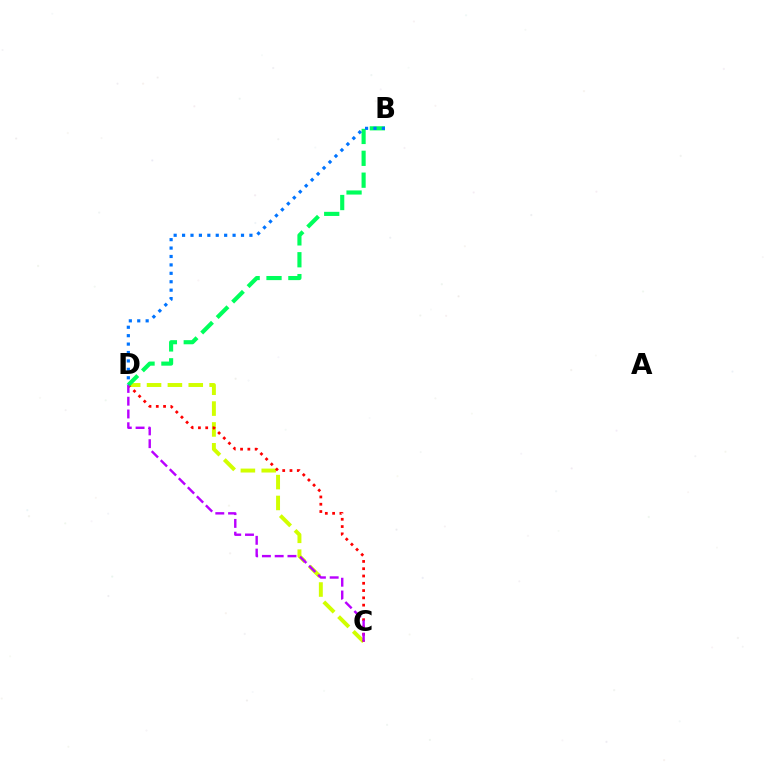{('C', 'D'): [{'color': '#d1ff00', 'line_style': 'dashed', 'thickness': 2.83}, {'color': '#ff0000', 'line_style': 'dotted', 'thickness': 1.98}, {'color': '#b900ff', 'line_style': 'dashed', 'thickness': 1.73}], ('B', 'D'): [{'color': '#00ff5c', 'line_style': 'dashed', 'thickness': 2.97}, {'color': '#0074ff', 'line_style': 'dotted', 'thickness': 2.29}]}